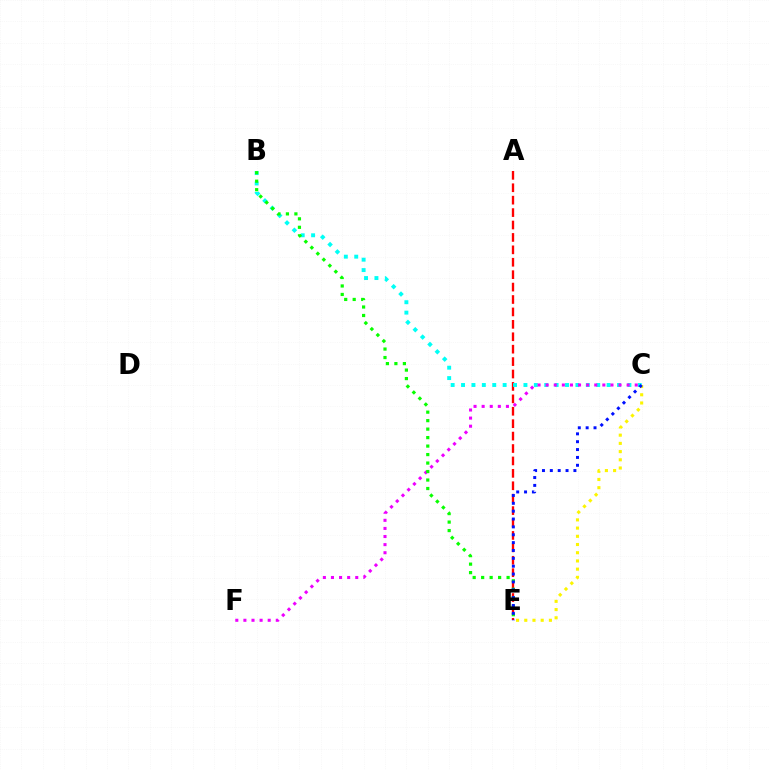{('A', 'E'): [{'color': '#ff0000', 'line_style': 'dashed', 'thickness': 1.69}], ('B', 'C'): [{'color': '#00fff6', 'line_style': 'dotted', 'thickness': 2.83}], ('C', 'E'): [{'color': '#fcf500', 'line_style': 'dotted', 'thickness': 2.23}, {'color': '#0010ff', 'line_style': 'dotted', 'thickness': 2.14}], ('C', 'F'): [{'color': '#ee00ff', 'line_style': 'dotted', 'thickness': 2.2}], ('B', 'E'): [{'color': '#08ff00', 'line_style': 'dotted', 'thickness': 2.31}]}